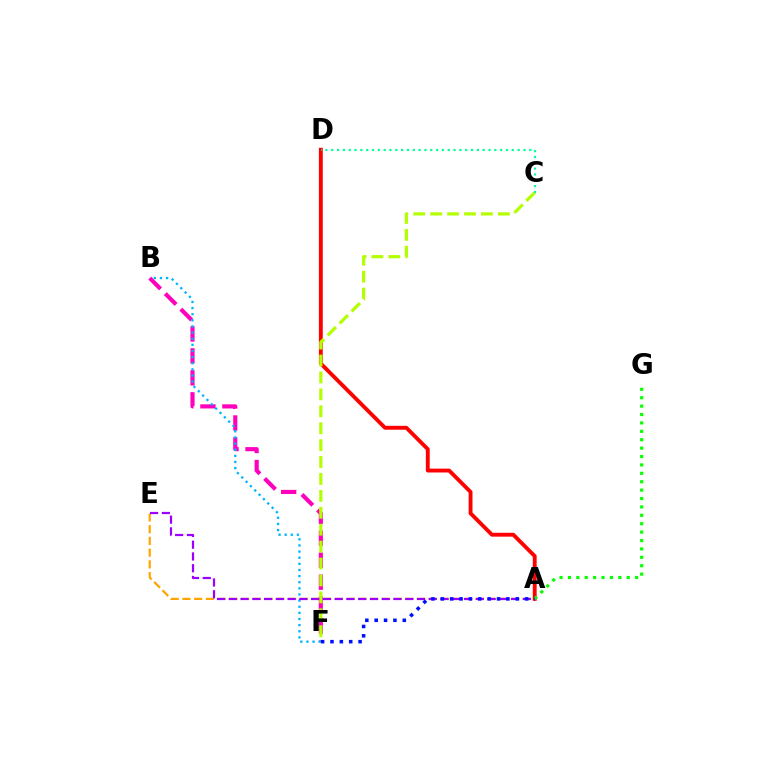{('B', 'F'): [{'color': '#ff00bd', 'line_style': 'dashed', 'thickness': 2.98}, {'color': '#00b5ff', 'line_style': 'dotted', 'thickness': 1.67}], ('A', 'D'): [{'color': '#ff0000', 'line_style': 'solid', 'thickness': 2.79}], ('C', 'F'): [{'color': '#b3ff00', 'line_style': 'dashed', 'thickness': 2.3}], ('C', 'D'): [{'color': '#00ff9d', 'line_style': 'dotted', 'thickness': 1.58}], ('A', 'G'): [{'color': '#08ff00', 'line_style': 'dotted', 'thickness': 2.28}], ('A', 'E'): [{'color': '#ffa500', 'line_style': 'dashed', 'thickness': 1.59}, {'color': '#9b00ff', 'line_style': 'dashed', 'thickness': 1.6}], ('A', 'F'): [{'color': '#0010ff', 'line_style': 'dotted', 'thickness': 2.55}]}